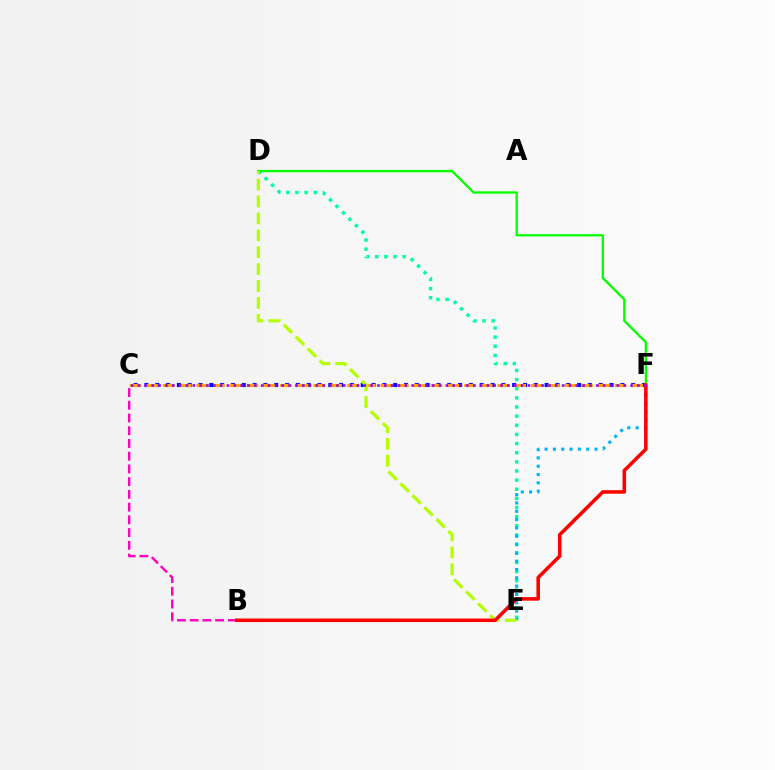{('C', 'F'): [{'color': '#0010ff', 'line_style': 'dotted', 'thickness': 2.94}, {'color': '#ffa500', 'line_style': 'dashed', 'thickness': 2.27}, {'color': '#9b00ff', 'line_style': 'dotted', 'thickness': 1.86}], ('D', 'E'): [{'color': '#00ff9d', 'line_style': 'dotted', 'thickness': 2.48}, {'color': '#b3ff00', 'line_style': 'dashed', 'thickness': 2.3}], ('D', 'F'): [{'color': '#08ff00', 'line_style': 'solid', 'thickness': 1.68}], ('E', 'F'): [{'color': '#00b5ff', 'line_style': 'dotted', 'thickness': 2.26}], ('B', 'C'): [{'color': '#ff00bd', 'line_style': 'dashed', 'thickness': 1.73}], ('B', 'F'): [{'color': '#ff0000', 'line_style': 'solid', 'thickness': 2.55}]}